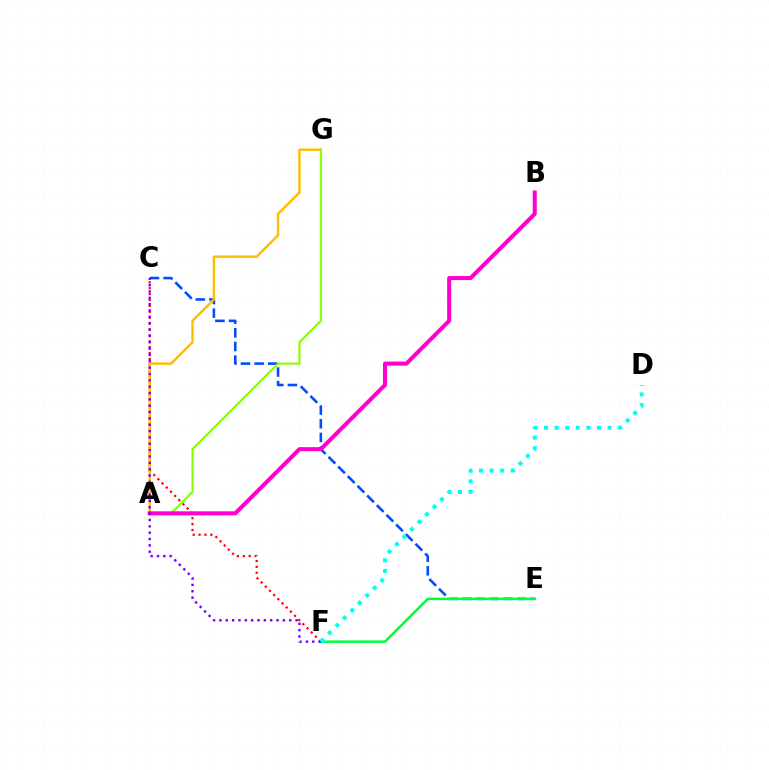{('C', 'E'): [{'color': '#004bff', 'line_style': 'dashed', 'thickness': 1.86}], ('C', 'F'): [{'color': '#ff0000', 'line_style': 'dotted', 'thickness': 1.6}, {'color': '#7200ff', 'line_style': 'dotted', 'thickness': 1.72}], ('A', 'G'): [{'color': '#84ff00', 'line_style': 'solid', 'thickness': 1.51}, {'color': '#ffbd00', 'line_style': 'solid', 'thickness': 1.75}], ('A', 'B'): [{'color': '#ff00cf', 'line_style': 'solid', 'thickness': 2.92}], ('E', 'F'): [{'color': '#00ff39', 'line_style': 'solid', 'thickness': 1.79}], ('D', 'F'): [{'color': '#00fff6', 'line_style': 'dotted', 'thickness': 2.88}]}